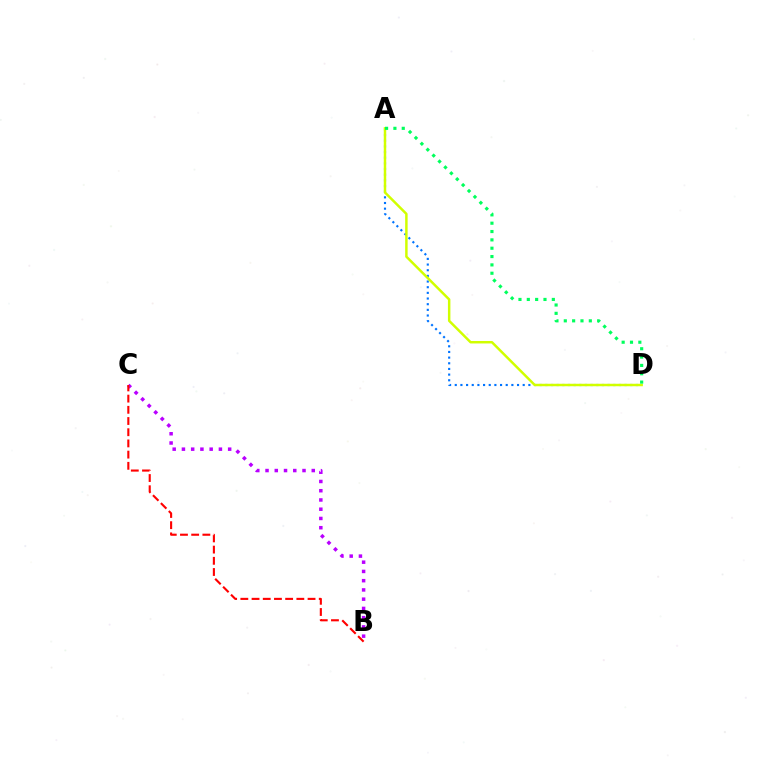{('A', 'D'): [{'color': '#0074ff', 'line_style': 'dotted', 'thickness': 1.54}, {'color': '#d1ff00', 'line_style': 'solid', 'thickness': 1.78}, {'color': '#00ff5c', 'line_style': 'dotted', 'thickness': 2.27}], ('B', 'C'): [{'color': '#b900ff', 'line_style': 'dotted', 'thickness': 2.51}, {'color': '#ff0000', 'line_style': 'dashed', 'thickness': 1.52}]}